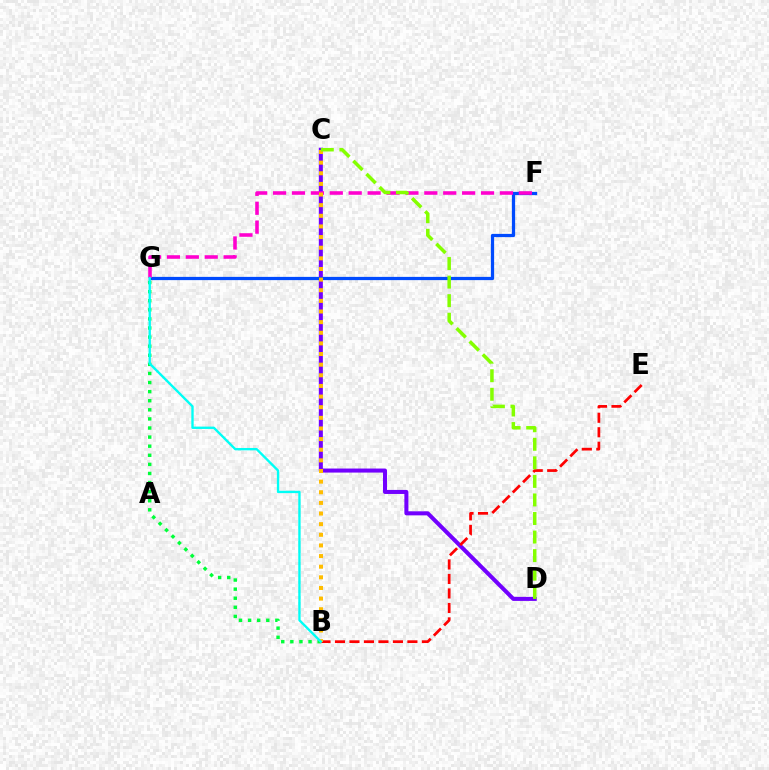{('C', 'D'): [{'color': '#7200ff', 'line_style': 'solid', 'thickness': 2.91}, {'color': '#84ff00', 'line_style': 'dashed', 'thickness': 2.52}], ('B', 'G'): [{'color': '#00ff39', 'line_style': 'dotted', 'thickness': 2.47}, {'color': '#00fff6', 'line_style': 'solid', 'thickness': 1.7}], ('F', 'G'): [{'color': '#004bff', 'line_style': 'solid', 'thickness': 2.33}, {'color': '#ff00cf', 'line_style': 'dashed', 'thickness': 2.57}], ('B', 'E'): [{'color': '#ff0000', 'line_style': 'dashed', 'thickness': 1.97}], ('B', 'C'): [{'color': '#ffbd00', 'line_style': 'dotted', 'thickness': 2.89}]}